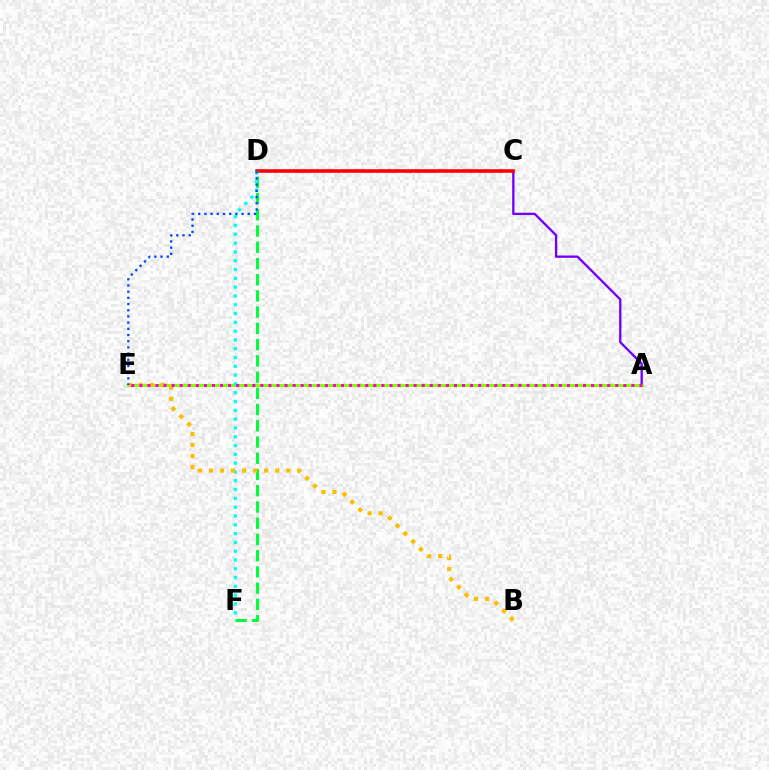{('A', 'C'): [{'color': '#7200ff', 'line_style': 'solid', 'thickness': 1.67}], ('D', 'F'): [{'color': '#00ff39', 'line_style': 'dashed', 'thickness': 2.21}, {'color': '#00fff6', 'line_style': 'dotted', 'thickness': 2.39}], ('C', 'D'): [{'color': '#ff0000', 'line_style': 'solid', 'thickness': 2.59}], ('A', 'E'): [{'color': '#84ff00', 'line_style': 'solid', 'thickness': 2.21}, {'color': '#ff00cf', 'line_style': 'dotted', 'thickness': 2.19}], ('B', 'E'): [{'color': '#ffbd00', 'line_style': 'dotted', 'thickness': 2.99}], ('D', 'E'): [{'color': '#004bff', 'line_style': 'dotted', 'thickness': 1.68}]}